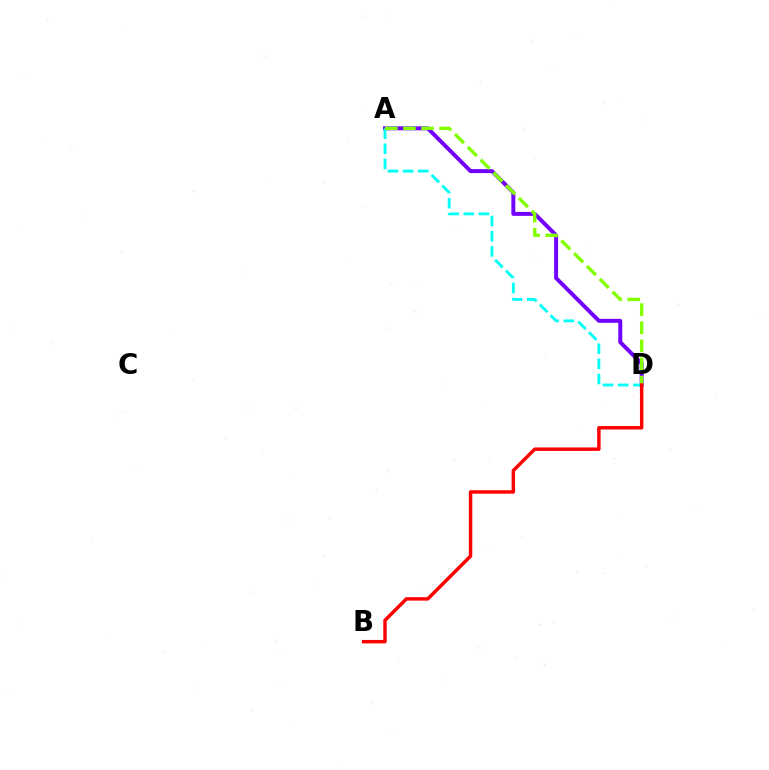{('A', 'D'): [{'color': '#7200ff', 'line_style': 'solid', 'thickness': 2.86}, {'color': '#00fff6', 'line_style': 'dashed', 'thickness': 2.06}, {'color': '#84ff00', 'line_style': 'dashed', 'thickness': 2.46}], ('B', 'D'): [{'color': '#ff0000', 'line_style': 'solid', 'thickness': 2.49}]}